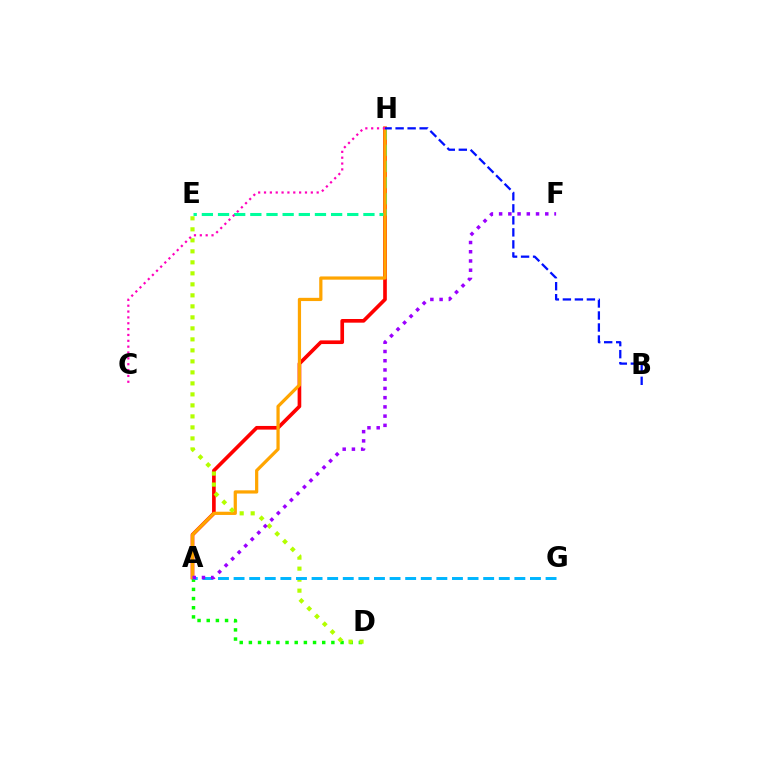{('A', 'H'): [{'color': '#ff0000', 'line_style': 'solid', 'thickness': 2.63}, {'color': '#ffa500', 'line_style': 'solid', 'thickness': 2.32}], ('A', 'D'): [{'color': '#08ff00', 'line_style': 'dotted', 'thickness': 2.49}], ('E', 'H'): [{'color': '#00ff9d', 'line_style': 'dashed', 'thickness': 2.19}], ('D', 'E'): [{'color': '#b3ff00', 'line_style': 'dotted', 'thickness': 2.99}], ('A', 'G'): [{'color': '#00b5ff', 'line_style': 'dashed', 'thickness': 2.12}], ('A', 'F'): [{'color': '#9b00ff', 'line_style': 'dotted', 'thickness': 2.51}], ('C', 'H'): [{'color': '#ff00bd', 'line_style': 'dotted', 'thickness': 1.59}], ('B', 'H'): [{'color': '#0010ff', 'line_style': 'dashed', 'thickness': 1.63}]}